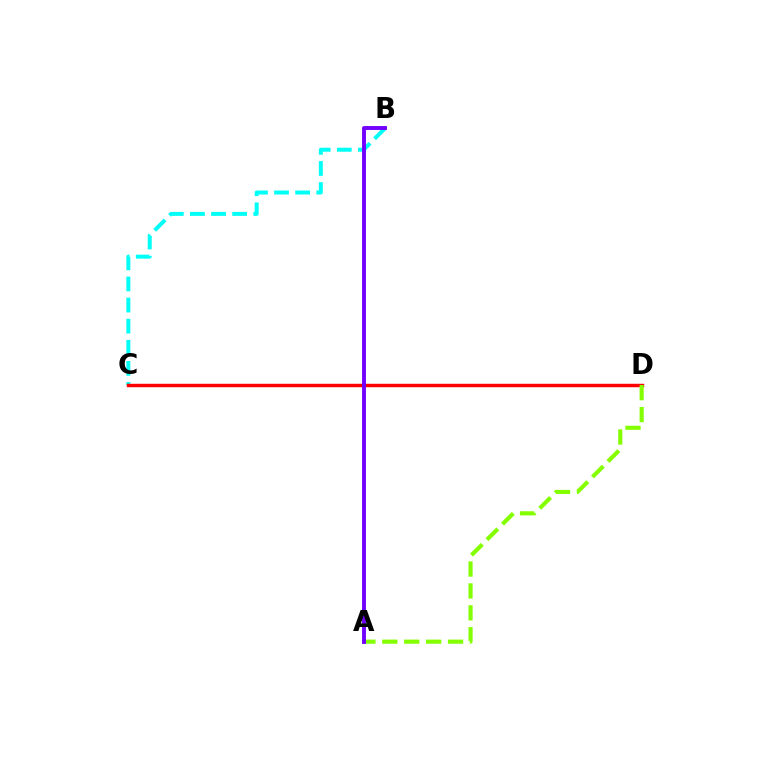{('B', 'C'): [{'color': '#00fff6', 'line_style': 'dashed', 'thickness': 2.87}], ('C', 'D'): [{'color': '#ff0000', 'line_style': 'solid', 'thickness': 2.47}], ('A', 'D'): [{'color': '#84ff00', 'line_style': 'dashed', 'thickness': 2.98}], ('A', 'B'): [{'color': '#7200ff', 'line_style': 'solid', 'thickness': 2.8}]}